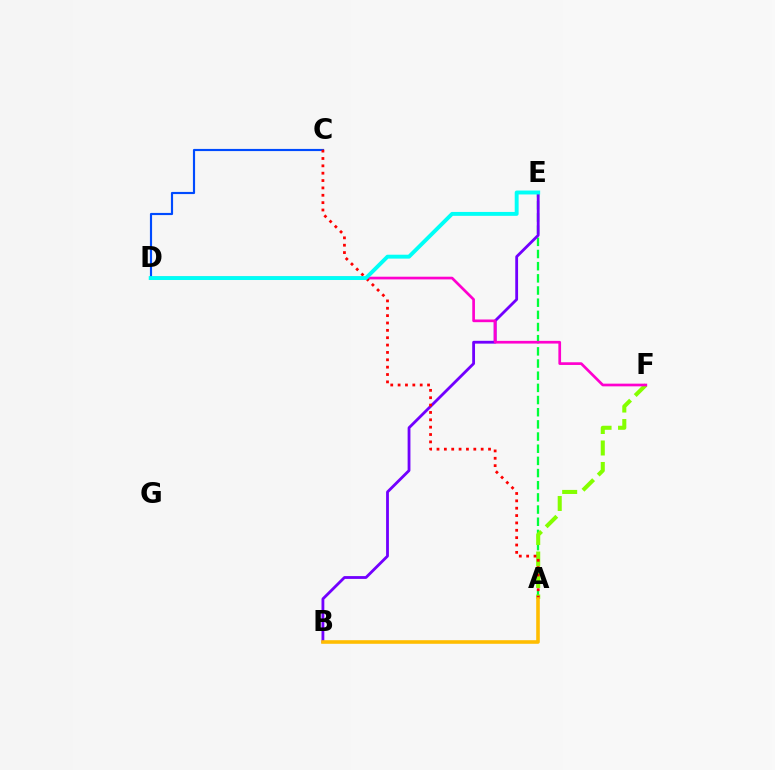{('A', 'E'): [{'color': '#00ff39', 'line_style': 'dashed', 'thickness': 1.65}], ('B', 'E'): [{'color': '#7200ff', 'line_style': 'solid', 'thickness': 2.03}], ('A', 'F'): [{'color': '#84ff00', 'line_style': 'dashed', 'thickness': 2.92}], ('D', 'F'): [{'color': '#ff00cf', 'line_style': 'solid', 'thickness': 1.94}], ('C', 'D'): [{'color': '#004bff', 'line_style': 'solid', 'thickness': 1.55}], ('A', 'C'): [{'color': '#ff0000', 'line_style': 'dotted', 'thickness': 2.0}], ('A', 'B'): [{'color': '#ffbd00', 'line_style': 'solid', 'thickness': 2.58}], ('D', 'E'): [{'color': '#00fff6', 'line_style': 'solid', 'thickness': 2.81}]}